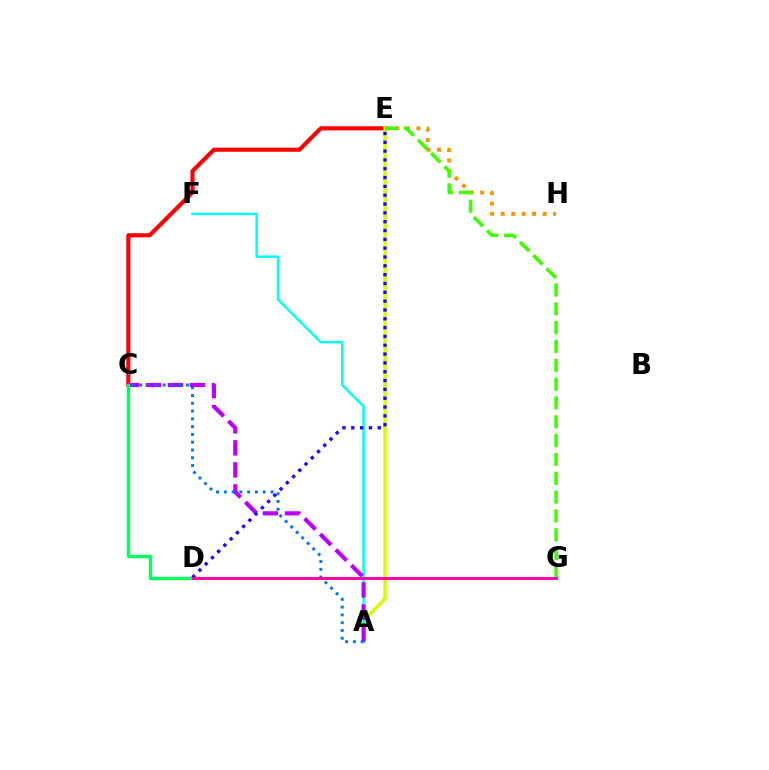{('E', 'H'): [{'color': '#ff9400', 'line_style': 'dotted', 'thickness': 2.85}], ('C', 'E'): [{'color': '#ff0000', 'line_style': 'solid', 'thickness': 2.97}], ('A', 'E'): [{'color': '#d1ff00', 'line_style': 'solid', 'thickness': 2.48}], ('E', 'G'): [{'color': '#3dff00', 'line_style': 'dashed', 'thickness': 2.56}], ('A', 'F'): [{'color': '#00fff6', 'line_style': 'solid', 'thickness': 1.79}], ('A', 'C'): [{'color': '#b900ff', 'line_style': 'dashed', 'thickness': 2.99}, {'color': '#0074ff', 'line_style': 'dotted', 'thickness': 2.11}], ('C', 'D'): [{'color': '#00ff5c', 'line_style': 'solid', 'thickness': 2.45}], ('D', 'E'): [{'color': '#2500ff', 'line_style': 'dotted', 'thickness': 2.4}], ('D', 'G'): [{'color': '#ff00ac', 'line_style': 'solid', 'thickness': 2.1}]}